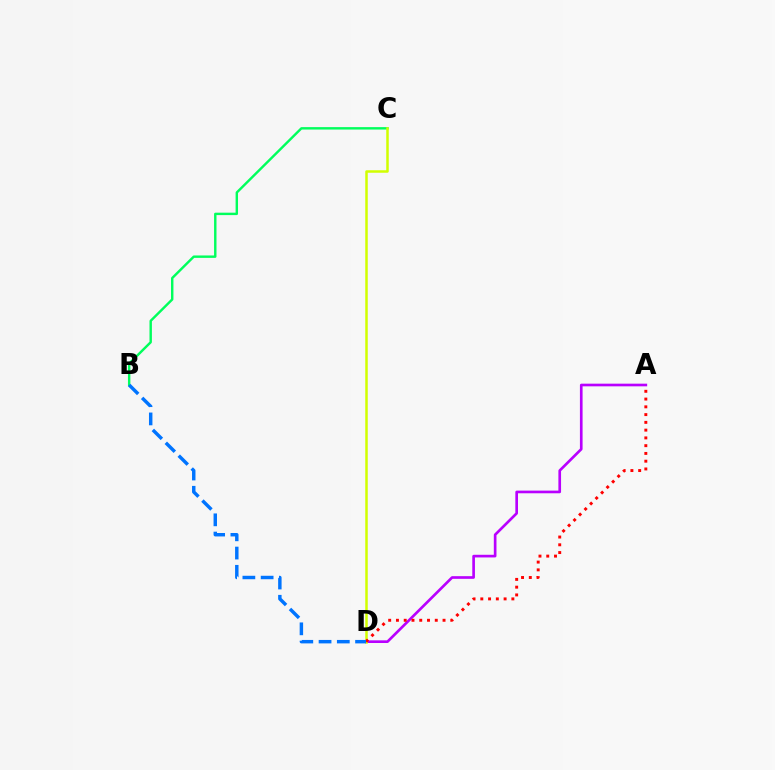{('B', 'C'): [{'color': '#00ff5c', 'line_style': 'solid', 'thickness': 1.74}], ('A', 'D'): [{'color': '#b900ff', 'line_style': 'solid', 'thickness': 1.92}, {'color': '#ff0000', 'line_style': 'dotted', 'thickness': 2.11}], ('C', 'D'): [{'color': '#d1ff00', 'line_style': 'solid', 'thickness': 1.81}], ('B', 'D'): [{'color': '#0074ff', 'line_style': 'dashed', 'thickness': 2.48}]}